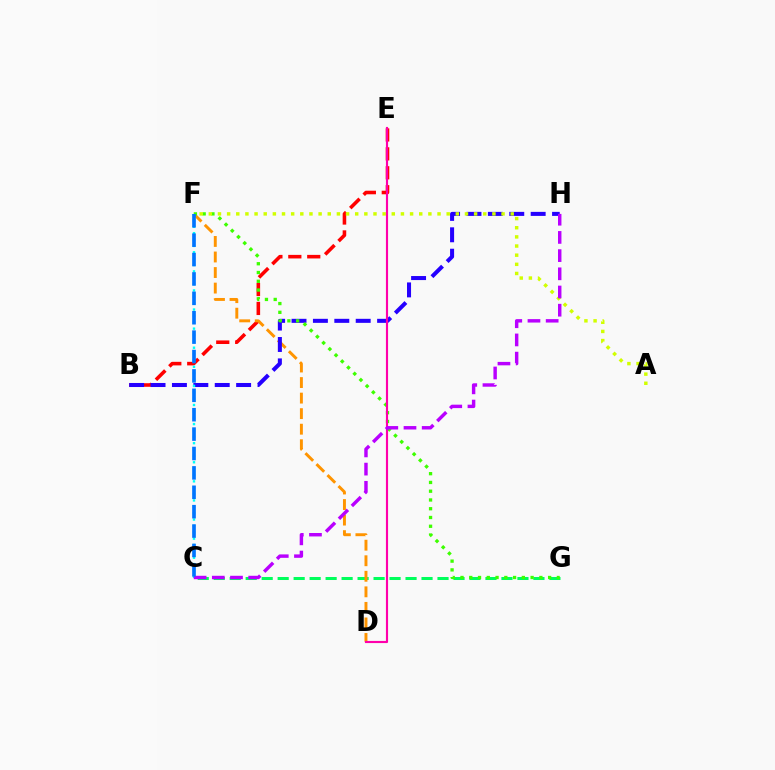{('C', 'G'): [{'color': '#00ff5c', 'line_style': 'dashed', 'thickness': 2.17}], ('B', 'E'): [{'color': '#ff0000', 'line_style': 'dashed', 'thickness': 2.57}], ('D', 'F'): [{'color': '#ff9400', 'line_style': 'dashed', 'thickness': 2.11}], ('B', 'H'): [{'color': '#2500ff', 'line_style': 'dashed', 'thickness': 2.91}], ('F', 'G'): [{'color': '#3dff00', 'line_style': 'dotted', 'thickness': 2.38}], ('C', 'F'): [{'color': '#00fff6', 'line_style': 'dotted', 'thickness': 1.73}, {'color': '#0074ff', 'line_style': 'dashed', 'thickness': 2.63}], ('A', 'F'): [{'color': '#d1ff00', 'line_style': 'dotted', 'thickness': 2.49}], ('D', 'E'): [{'color': '#ff00ac', 'line_style': 'solid', 'thickness': 1.54}], ('C', 'H'): [{'color': '#b900ff', 'line_style': 'dashed', 'thickness': 2.47}]}